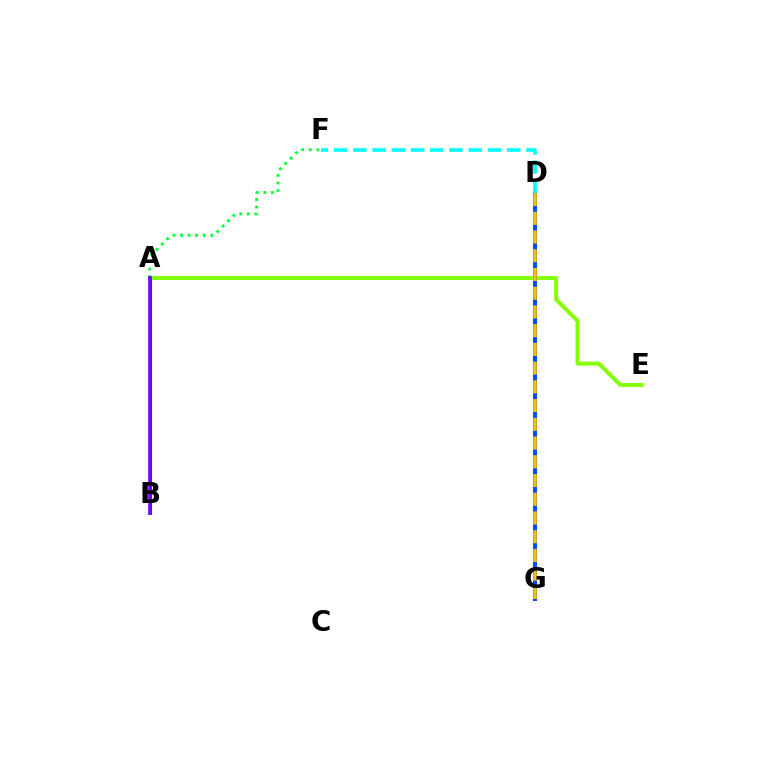{('A', 'E'): [{'color': '#84ff00', 'line_style': 'solid', 'thickness': 2.84}], ('D', 'G'): [{'color': '#004bff', 'line_style': 'solid', 'thickness': 2.86}, {'color': '#ffbd00', 'line_style': 'dashed', 'thickness': 2.54}], ('A', 'B'): [{'color': '#ff00cf', 'line_style': 'dotted', 'thickness': 1.84}, {'color': '#ff0000', 'line_style': 'solid', 'thickness': 2.08}, {'color': '#7200ff', 'line_style': 'solid', 'thickness': 2.63}], ('A', 'F'): [{'color': '#00ff39', 'line_style': 'dotted', 'thickness': 2.06}], ('D', 'F'): [{'color': '#00fff6', 'line_style': 'dashed', 'thickness': 2.61}]}